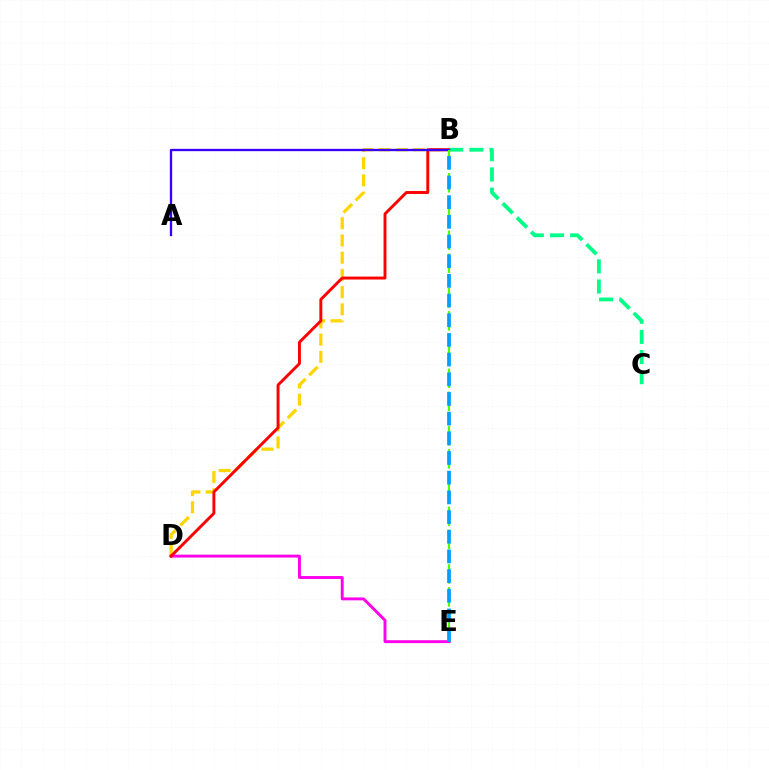{('B', 'D'): [{'color': '#ffd500', 'line_style': 'dashed', 'thickness': 2.34}, {'color': '#ff0000', 'line_style': 'solid', 'thickness': 2.11}], ('D', 'E'): [{'color': '#ff00ed', 'line_style': 'solid', 'thickness': 2.09}], ('B', 'C'): [{'color': '#00ff86', 'line_style': 'dashed', 'thickness': 2.74}], ('A', 'B'): [{'color': '#3700ff', 'line_style': 'solid', 'thickness': 1.67}], ('B', 'E'): [{'color': '#4fff00', 'line_style': 'dashed', 'thickness': 1.56}, {'color': '#009eff', 'line_style': 'dashed', 'thickness': 2.67}]}